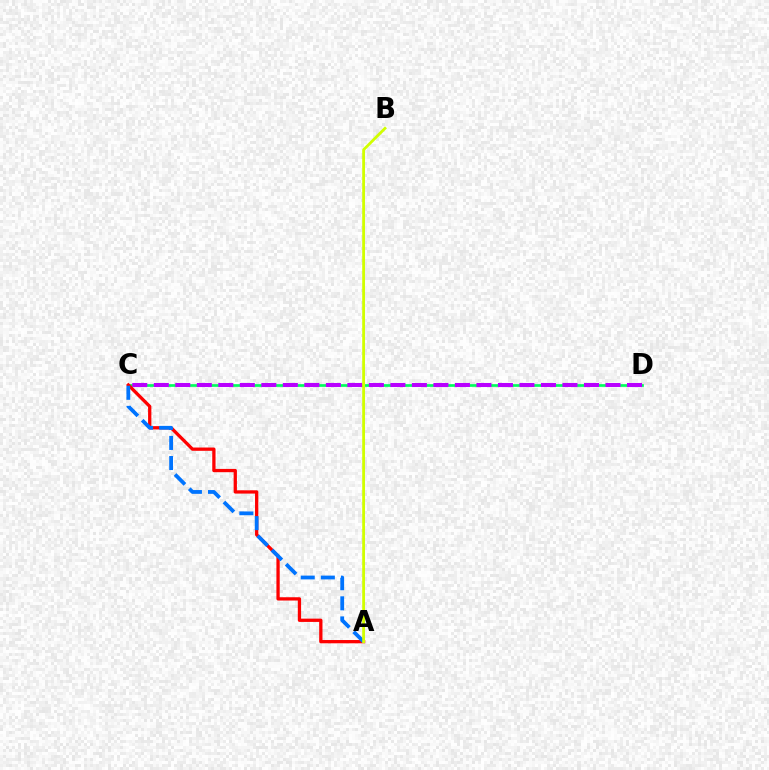{('C', 'D'): [{'color': '#00ff5c', 'line_style': 'solid', 'thickness': 1.94}, {'color': '#b900ff', 'line_style': 'dashed', 'thickness': 2.92}], ('A', 'C'): [{'color': '#ff0000', 'line_style': 'solid', 'thickness': 2.36}, {'color': '#0074ff', 'line_style': 'dashed', 'thickness': 2.73}], ('A', 'B'): [{'color': '#d1ff00', 'line_style': 'solid', 'thickness': 2.01}]}